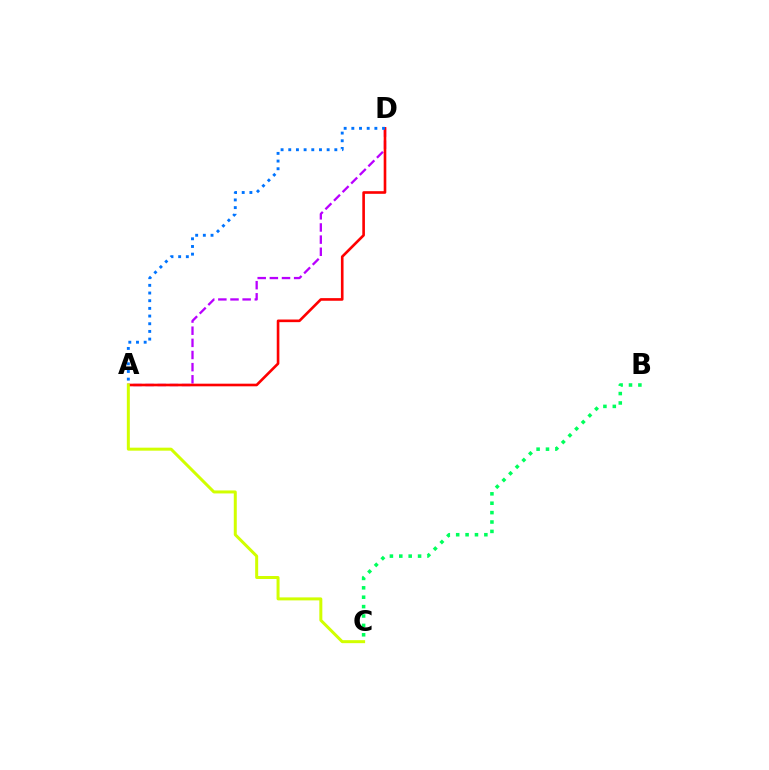{('A', 'D'): [{'color': '#b900ff', 'line_style': 'dashed', 'thickness': 1.65}, {'color': '#ff0000', 'line_style': 'solid', 'thickness': 1.89}, {'color': '#0074ff', 'line_style': 'dotted', 'thickness': 2.09}], ('A', 'C'): [{'color': '#d1ff00', 'line_style': 'solid', 'thickness': 2.16}], ('B', 'C'): [{'color': '#00ff5c', 'line_style': 'dotted', 'thickness': 2.55}]}